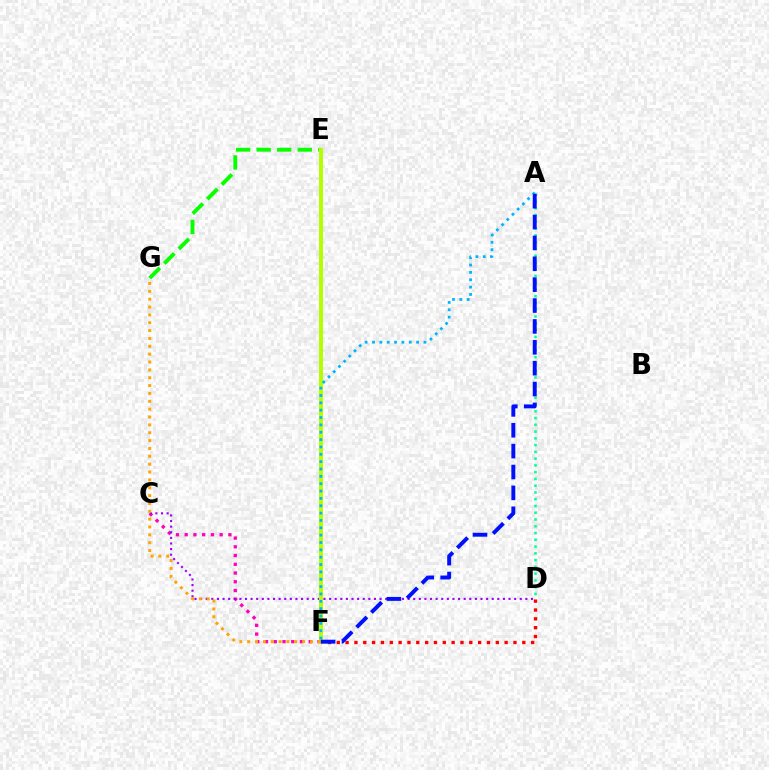{('C', 'F'): [{'color': '#ff00bd', 'line_style': 'dotted', 'thickness': 2.37}], ('A', 'D'): [{'color': '#00ff9d', 'line_style': 'dotted', 'thickness': 1.84}], ('D', 'F'): [{'color': '#ff0000', 'line_style': 'dotted', 'thickness': 2.4}], ('C', 'D'): [{'color': '#9b00ff', 'line_style': 'dotted', 'thickness': 1.52}], ('E', 'G'): [{'color': '#08ff00', 'line_style': 'dashed', 'thickness': 2.79}], ('E', 'F'): [{'color': '#b3ff00', 'line_style': 'solid', 'thickness': 2.85}], ('F', 'G'): [{'color': '#ffa500', 'line_style': 'dotted', 'thickness': 2.13}], ('A', 'F'): [{'color': '#00b5ff', 'line_style': 'dotted', 'thickness': 2.0}, {'color': '#0010ff', 'line_style': 'dashed', 'thickness': 2.84}]}